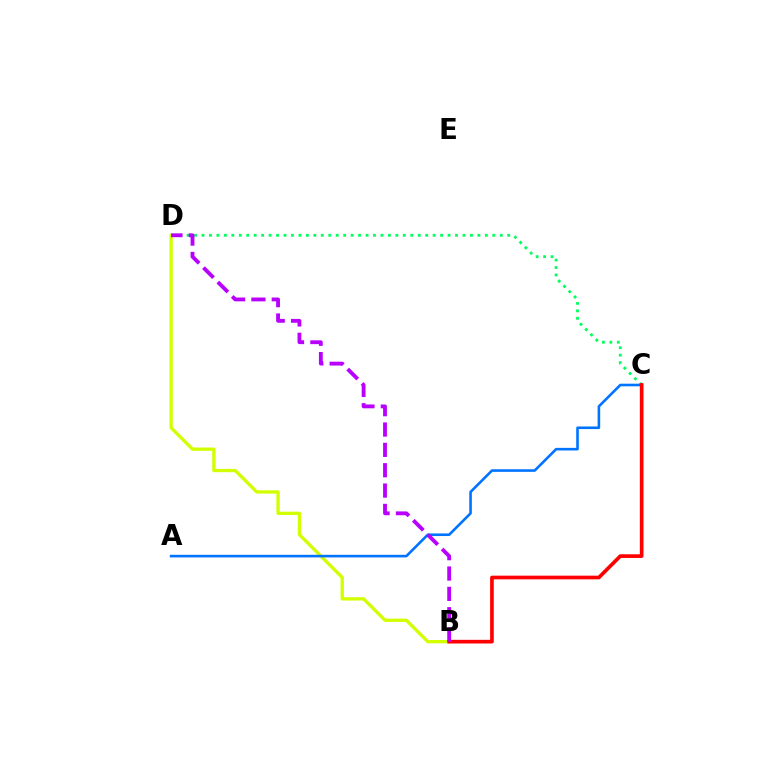{('B', 'D'): [{'color': '#d1ff00', 'line_style': 'solid', 'thickness': 2.38}, {'color': '#b900ff', 'line_style': 'dashed', 'thickness': 2.76}], ('C', 'D'): [{'color': '#00ff5c', 'line_style': 'dotted', 'thickness': 2.03}], ('A', 'C'): [{'color': '#0074ff', 'line_style': 'solid', 'thickness': 1.87}], ('B', 'C'): [{'color': '#ff0000', 'line_style': 'solid', 'thickness': 2.64}]}